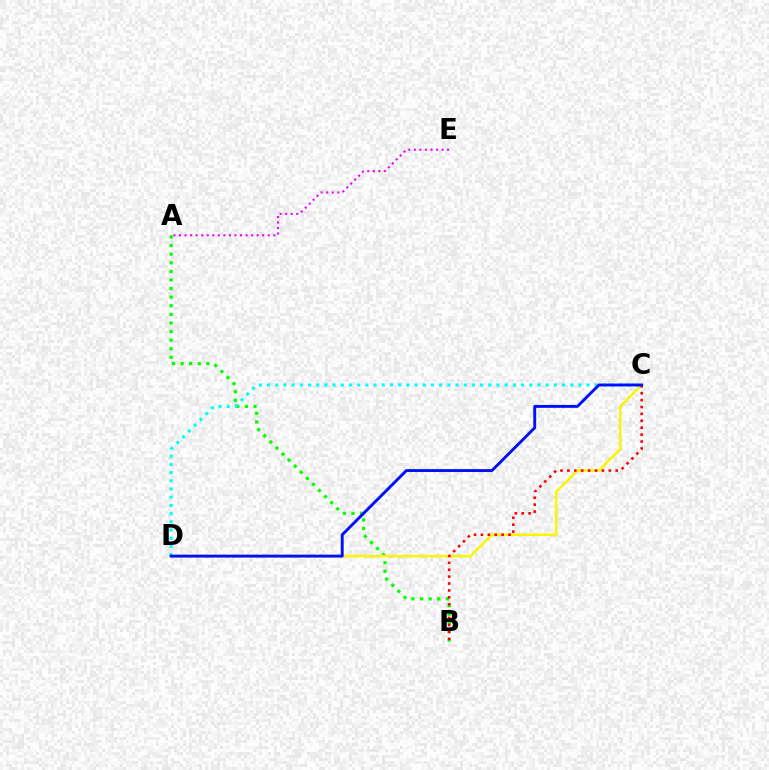{('A', 'B'): [{'color': '#08ff00', 'line_style': 'dotted', 'thickness': 2.34}], ('C', 'D'): [{'color': '#fcf500', 'line_style': 'solid', 'thickness': 1.8}, {'color': '#00fff6', 'line_style': 'dotted', 'thickness': 2.23}, {'color': '#0010ff', 'line_style': 'solid', 'thickness': 2.09}], ('A', 'E'): [{'color': '#ee00ff', 'line_style': 'dotted', 'thickness': 1.51}], ('B', 'C'): [{'color': '#ff0000', 'line_style': 'dotted', 'thickness': 1.88}]}